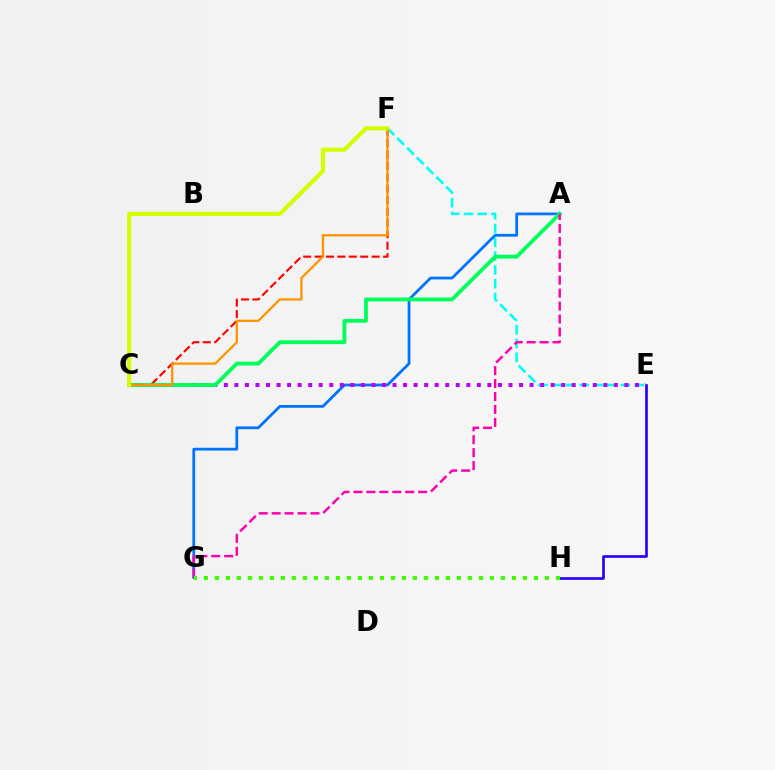{('E', 'F'): [{'color': '#00fff6', 'line_style': 'dashed', 'thickness': 1.87}], ('E', 'H'): [{'color': '#2500ff', 'line_style': 'solid', 'thickness': 1.92}], ('C', 'F'): [{'color': '#ff0000', 'line_style': 'dashed', 'thickness': 1.55}, {'color': '#ff9400', 'line_style': 'solid', 'thickness': 1.66}, {'color': '#d1ff00', 'line_style': 'solid', 'thickness': 2.97}], ('A', 'G'): [{'color': '#0074ff', 'line_style': 'solid', 'thickness': 1.99}, {'color': '#ff00ac', 'line_style': 'dashed', 'thickness': 1.76}], ('C', 'E'): [{'color': '#b900ff', 'line_style': 'dotted', 'thickness': 2.86}], ('A', 'C'): [{'color': '#00ff5c', 'line_style': 'solid', 'thickness': 2.76}], ('G', 'H'): [{'color': '#3dff00', 'line_style': 'dotted', 'thickness': 2.99}]}